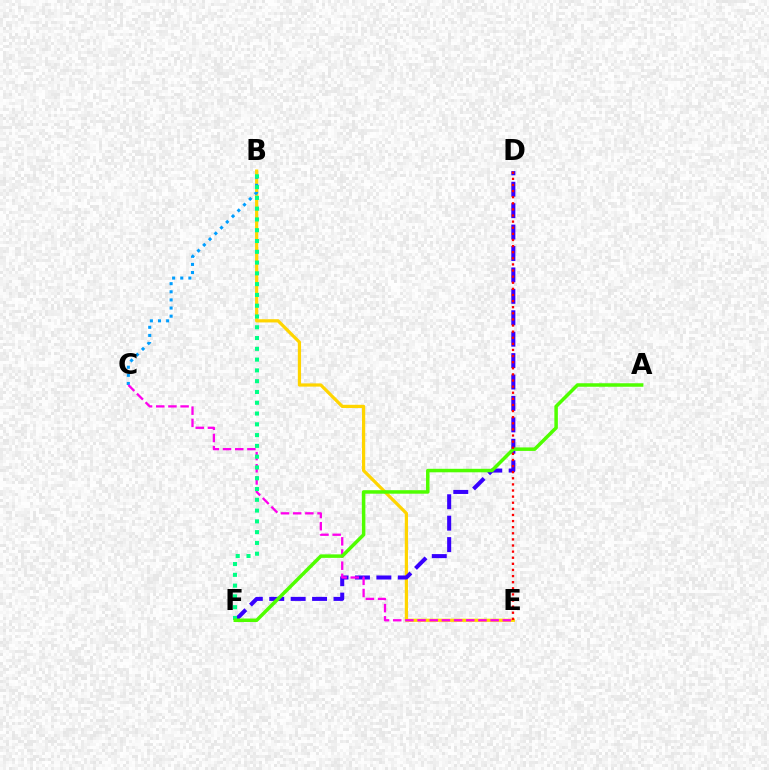{('B', 'E'): [{'color': '#ffd500', 'line_style': 'solid', 'thickness': 2.32}], ('B', 'C'): [{'color': '#009eff', 'line_style': 'dotted', 'thickness': 2.21}], ('D', 'F'): [{'color': '#3700ff', 'line_style': 'dashed', 'thickness': 2.91}], ('C', 'E'): [{'color': '#ff00ed', 'line_style': 'dashed', 'thickness': 1.65}], ('B', 'F'): [{'color': '#00ff86', 'line_style': 'dotted', 'thickness': 2.93}], ('A', 'F'): [{'color': '#4fff00', 'line_style': 'solid', 'thickness': 2.52}], ('D', 'E'): [{'color': '#ff0000', 'line_style': 'dotted', 'thickness': 1.66}]}